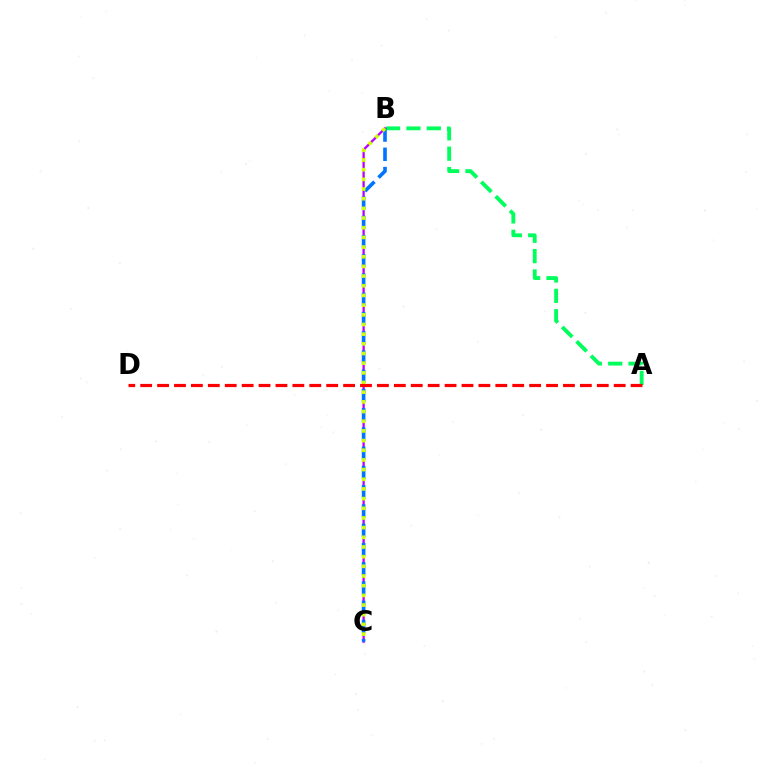{('A', 'B'): [{'color': '#00ff5c', 'line_style': 'dashed', 'thickness': 2.77}], ('B', 'C'): [{'color': '#b900ff', 'line_style': 'solid', 'thickness': 1.65}, {'color': '#0074ff', 'line_style': 'dashed', 'thickness': 2.61}, {'color': '#d1ff00', 'line_style': 'dotted', 'thickness': 2.63}], ('A', 'D'): [{'color': '#ff0000', 'line_style': 'dashed', 'thickness': 2.3}]}